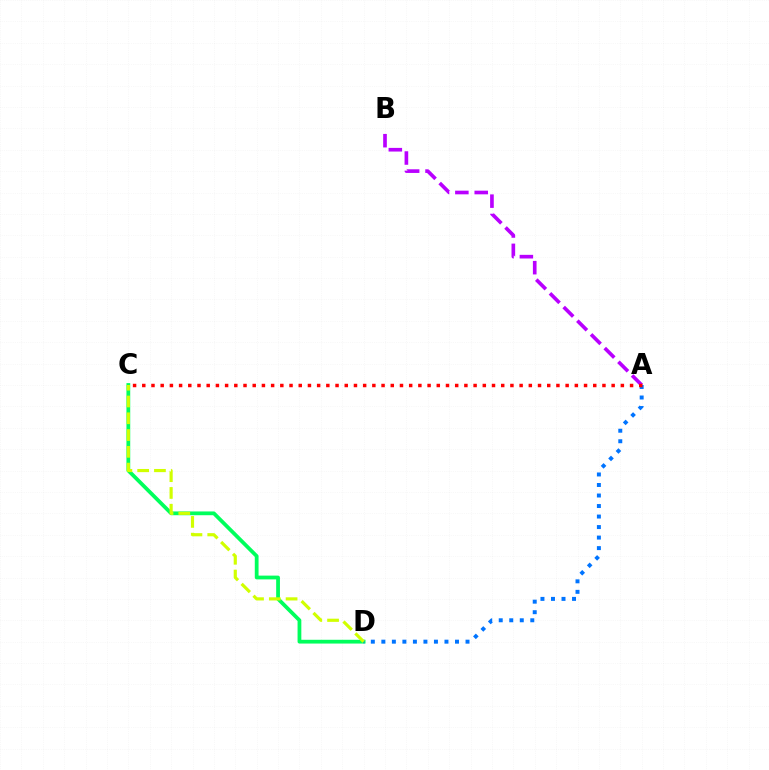{('C', 'D'): [{'color': '#00ff5c', 'line_style': 'solid', 'thickness': 2.72}, {'color': '#d1ff00', 'line_style': 'dashed', 'thickness': 2.28}], ('A', 'B'): [{'color': '#b900ff', 'line_style': 'dashed', 'thickness': 2.63}], ('A', 'D'): [{'color': '#0074ff', 'line_style': 'dotted', 'thickness': 2.86}], ('A', 'C'): [{'color': '#ff0000', 'line_style': 'dotted', 'thickness': 2.5}]}